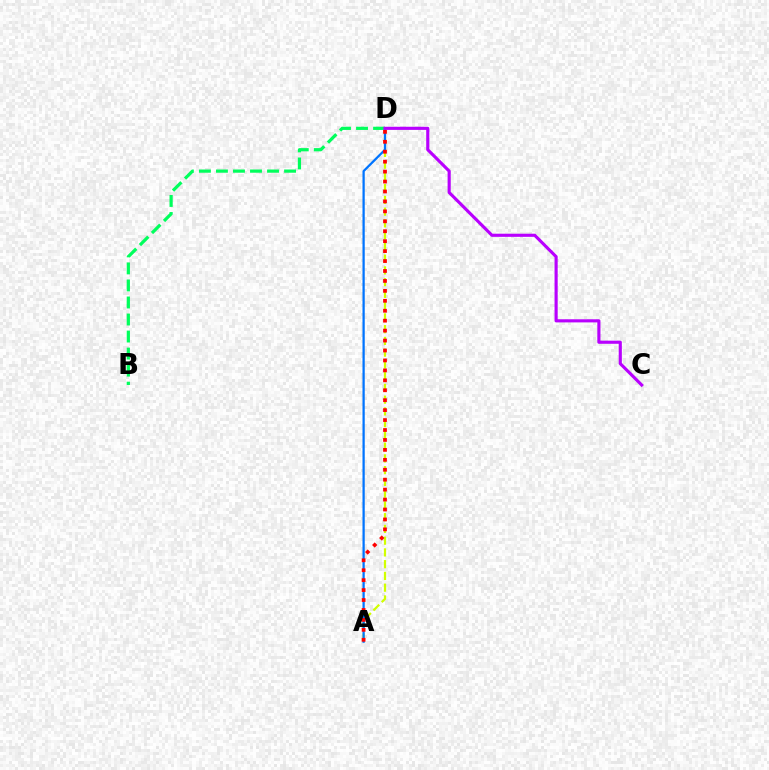{('A', 'D'): [{'color': '#d1ff00', 'line_style': 'dashed', 'thickness': 1.6}, {'color': '#0074ff', 'line_style': 'solid', 'thickness': 1.62}, {'color': '#ff0000', 'line_style': 'dotted', 'thickness': 2.7}], ('B', 'D'): [{'color': '#00ff5c', 'line_style': 'dashed', 'thickness': 2.31}], ('C', 'D'): [{'color': '#b900ff', 'line_style': 'solid', 'thickness': 2.26}]}